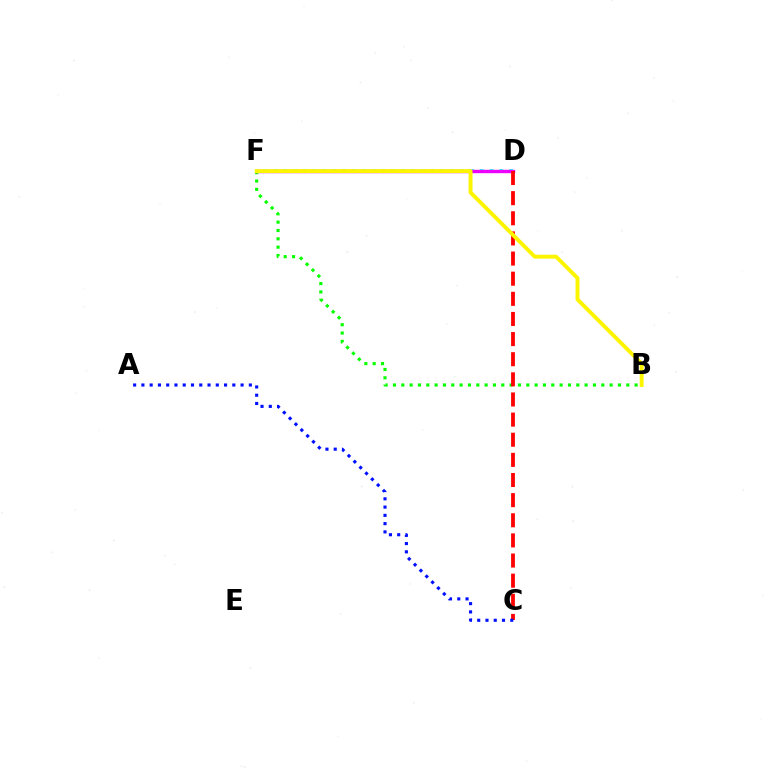{('B', 'F'): [{'color': '#08ff00', 'line_style': 'dotted', 'thickness': 2.26}, {'color': '#fcf500', 'line_style': 'solid', 'thickness': 2.83}], ('D', 'F'): [{'color': '#00fff6', 'line_style': 'dotted', 'thickness': 2.67}, {'color': '#ee00ff', 'line_style': 'solid', 'thickness': 2.44}], ('C', 'D'): [{'color': '#ff0000', 'line_style': 'dashed', 'thickness': 2.73}], ('A', 'C'): [{'color': '#0010ff', 'line_style': 'dotted', 'thickness': 2.25}]}